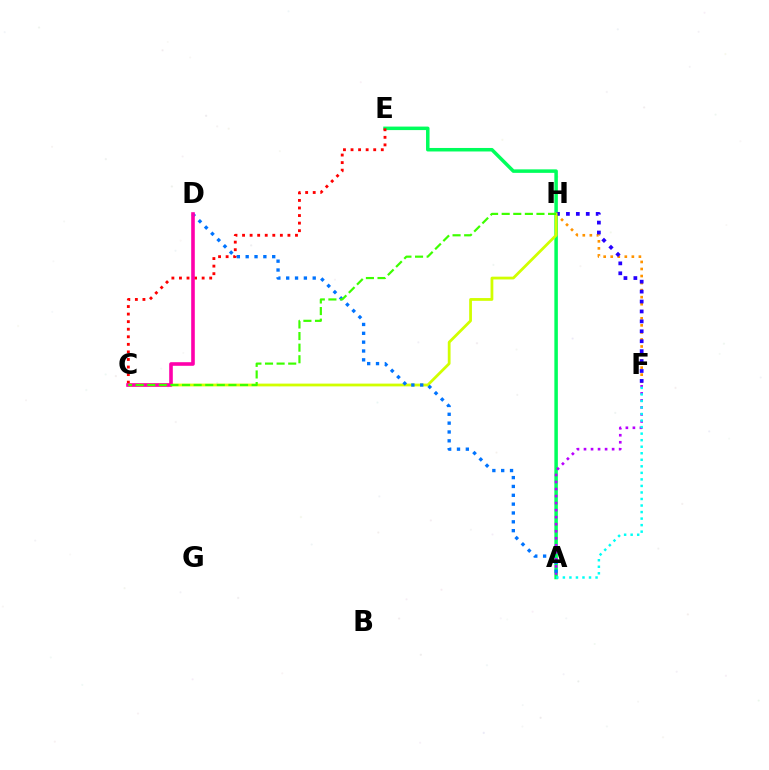{('A', 'E'): [{'color': '#00ff5c', 'line_style': 'solid', 'thickness': 2.52}], ('F', 'H'): [{'color': '#ff9400', 'line_style': 'dotted', 'thickness': 1.91}, {'color': '#2500ff', 'line_style': 'dotted', 'thickness': 2.7}], ('A', 'F'): [{'color': '#b900ff', 'line_style': 'dotted', 'thickness': 1.91}, {'color': '#00fff6', 'line_style': 'dotted', 'thickness': 1.78}], ('C', 'H'): [{'color': '#d1ff00', 'line_style': 'solid', 'thickness': 2.0}, {'color': '#3dff00', 'line_style': 'dashed', 'thickness': 1.58}], ('C', 'E'): [{'color': '#ff0000', 'line_style': 'dotted', 'thickness': 2.05}], ('A', 'D'): [{'color': '#0074ff', 'line_style': 'dotted', 'thickness': 2.4}], ('C', 'D'): [{'color': '#ff00ac', 'line_style': 'solid', 'thickness': 2.6}]}